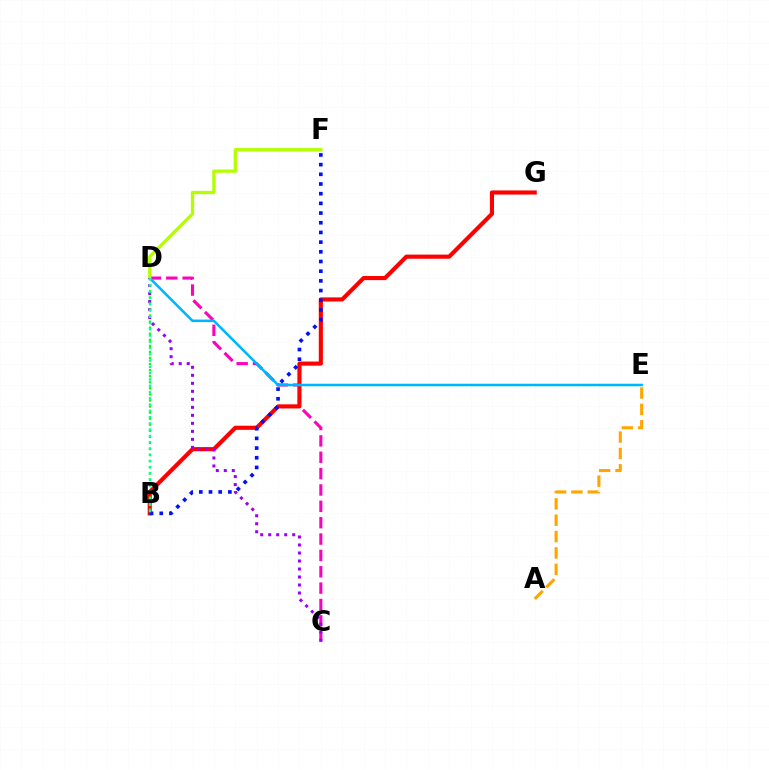{('C', 'D'): [{'color': '#ff00bd', 'line_style': 'dashed', 'thickness': 2.22}, {'color': '#9b00ff', 'line_style': 'dotted', 'thickness': 2.17}], ('B', 'G'): [{'color': '#ff0000', 'line_style': 'solid', 'thickness': 2.97}], ('D', 'E'): [{'color': '#00b5ff', 'line_style': 'solid', 'thickness': 1.83}], ('D', 'F'): [{'color': '#b3ff00', 'line_style': 'solid', 'thickness': 2.37}], ('B', 'F'): [{'color': '#0010ff', 'line_style': 'dotted', 'thickness': 2.63}], ('A', 'E'): [{'color': '#ffa500', 'line_style': 'dashed', 'thickness': 2.22}], ('B', 'D'): [{'color': '#08ff00', 'line_style': 'dotted', 'thickness': 1.65}, {'color': '#00ff9d', 'line_style': 'dotted', 'thickness': 1.7}]}